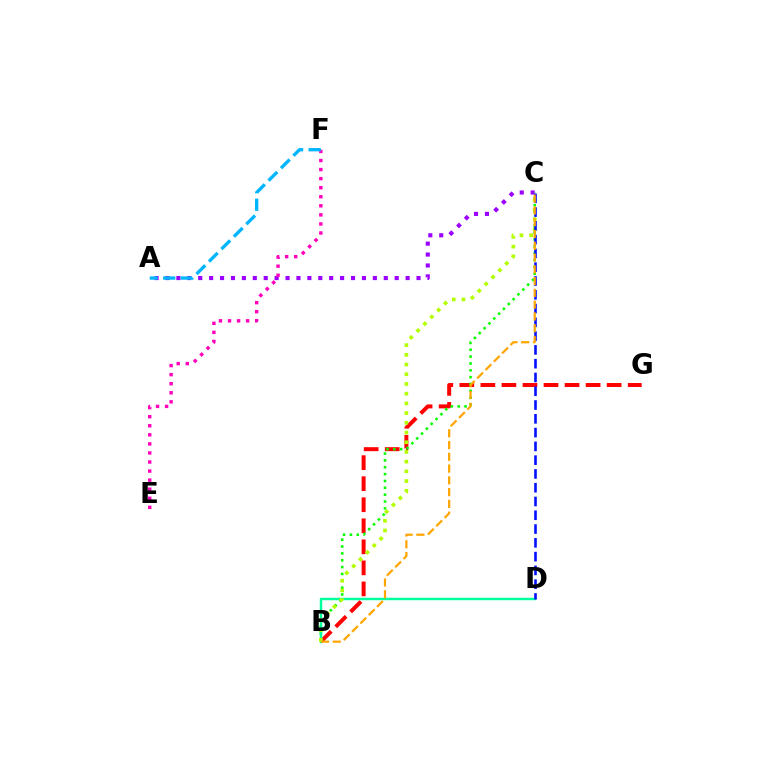{('A', 'C'): [{'color': '#9b00ff', 'line_style': 'dotted', 'thickness': 2.97}], ('E', 'F'): [{'color': '#ff00bd', 'line_style': 'dotted', 'thickness': 2.46}], ('A', 'F'): [{'color': '#00b5ff', 'line_style': 'dashed', 'thickness': 2.39}], ('B', 'G'): [{'color': '#ff0000', 'line_style': 'dashed', 'thickness': 2.86}], ('B', 'C'): [{'color': '#08ff00', 'line_style': 'dotted', 'thickness': 1.86}, {'color': '#b3ff00', 'line_style': 'dotted', 'thickness': 2.64}, {'color': '#ffa500', 'line_style': 'dashed', 'thickness': 1.6}], ('B', 'D'): [{'color': '#00ff9d', 'line_style': 'solid', 'thickness': 1.77}], ('C', 'D'): [{'color': '#0010ff', 'line_style': 'dashed', 'thickness': 1.87}]}